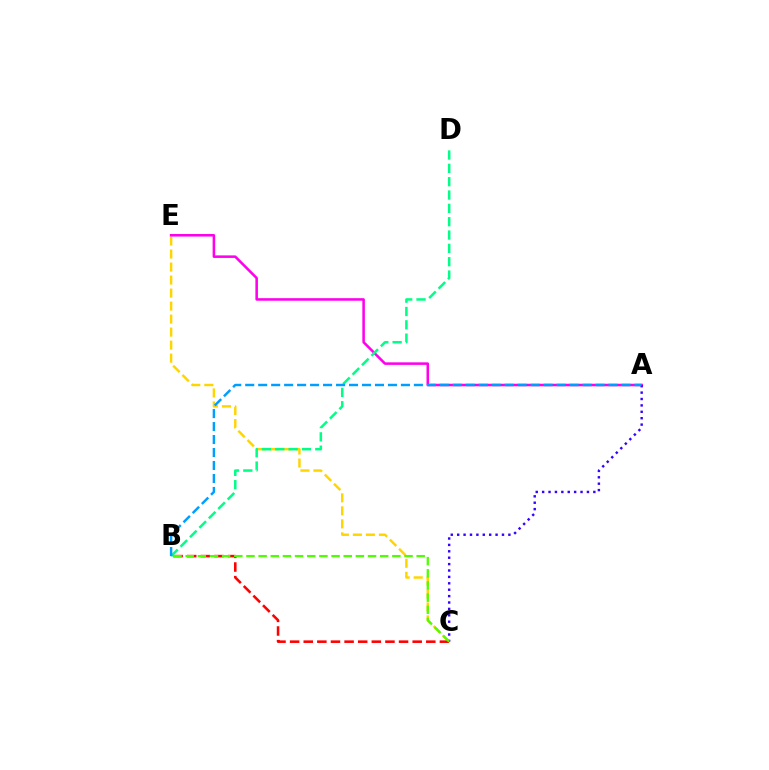{('C', 'E'): [{'color': '#ffd500', 'line_style': 'dashed', 'thickness': 1.77}], ('B', 'C'): [{'color': '#ff0000', 'line_style': 'dashed', 'thickness': 1.85}, {'color': '#4fff00', 'line_style': 'dashed', 'thickness': 1.65}], ('A', 'E'): [{'color': '#ff00ed', 'line_style': 'solid', 'thickness': 1.84}], ('B', 'D'): [{'color': '#00ff86', 'line_style': 'dashed', 'thickness': 1.81}], ('A', 'C'): [{'color': '#3700ff', 'line_style': 'dotted', 'thickness': 1.74}], ('A', 'B'): [{'color': '#009eff', 'line_style': 'dashed', 'thickness': 1.76}]}